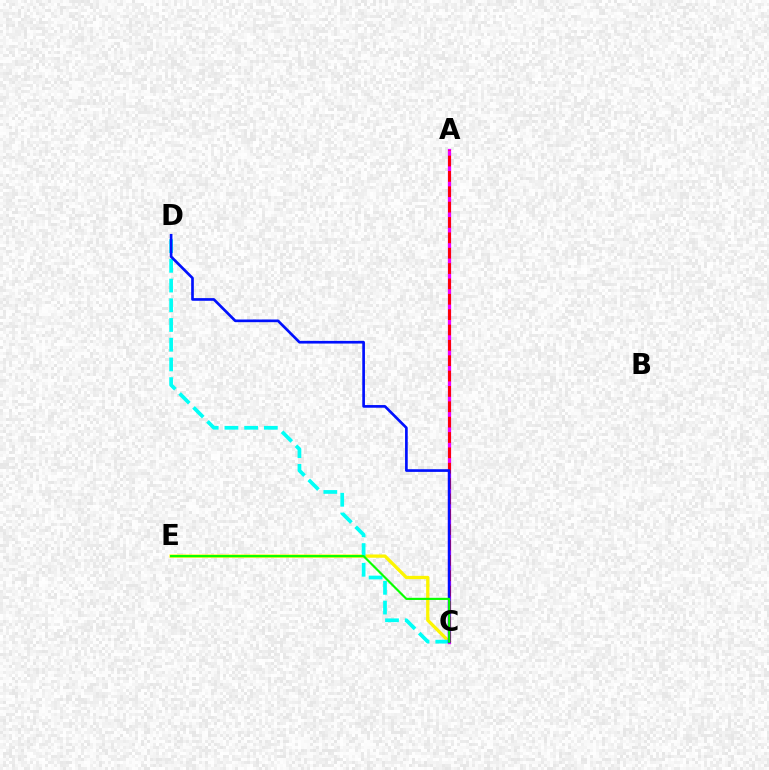{('C', 'E'): [{'color': '#fcf500', 'line_style': 'solid', 'thickness': 2.37}, {'color': '#08ff00', 'line_style': 'solid', 'thickness': 1.55}], ('C', 'D'): [{'color': '#00fff6', 'line_style': 'dashed', 'thickness': 2.68}, {'color': '#0010ff', 'line_style': 'solid', 'thickness': 1.92}], ('A', 'C'): [{'color': '#ee00ff', 'line_style': 'solid', 'thickness': 2.36}, {'color': '#ff0000', 'line_style': 'dashed', 'thickness': 2.09}]}